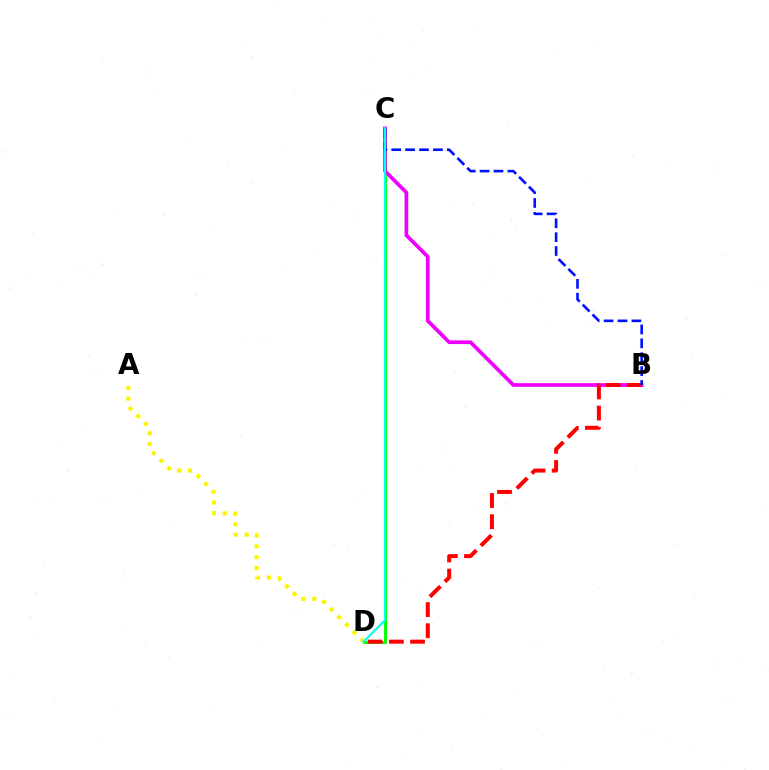{('C', 'D'): [{'color': '#08ff00', 'line_style': 'solid', 'thickness': 2.13}, {'color': '#00fff6', 'line_style': 'solid', 'thickness': 1.55}], ('B', 'C'): [{'color': '#ee00ff', 'line_style': 'solid', 'thickness': 2.66}, {'color': '#0010ff', 'line_style': 'dashed', 'thickness': 1.89}], ('B', 'D'): [{'color': '#ff0000', 'line_style': 'dashed', 'thickness': 2.88}], ('A', 'D'): [{'color': '#fcf500', 'line_style': 'dotted', 'thickness': 2.95}]}